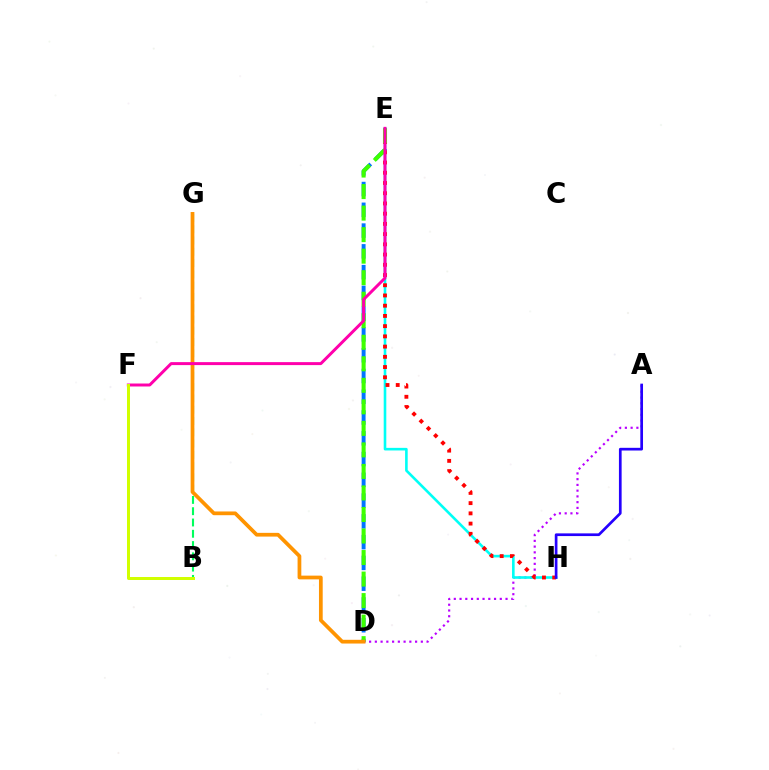{('D', 'E'): [{'color': '#0074ff', 'line_style': 'dashed', 'thickness': 2.82}, {'color': '#3dff00', 'line_style': 'dashed', 'thickness': 2.92}], ('A', 'D'): [{'color': '#b900ff', 'line_style': 'dotted', 'thickness': 1.56}], ('B', 'G'): [{'color': '#00ff5c', 'line_style': 'dashed', 'thickness': 1.53}], ('E', 'H'): [{'color': '#00fff6', 'line_style': 'solid', 'thickness': 1.88}, {'color': '#ff0000', 'line_style': 'dotted', 'thickness': 2.78}], ('A', 'H'): [{'color': '#2500ff', 'line_style': 'solid', 'thickness': 1.94}], ('D', 'G'): [{'color': '#ff9400', 'line_style': 'solid', 'thickness': 2.69}], ('E', 'F'): [{'color': '#ff00ac', 'line_style': 'solid', 'thickness': 2.14}], ('B', 'F'): [{'color': '#d1ff00', 'line_style': 'solid', 'thickness': 2.16}]}